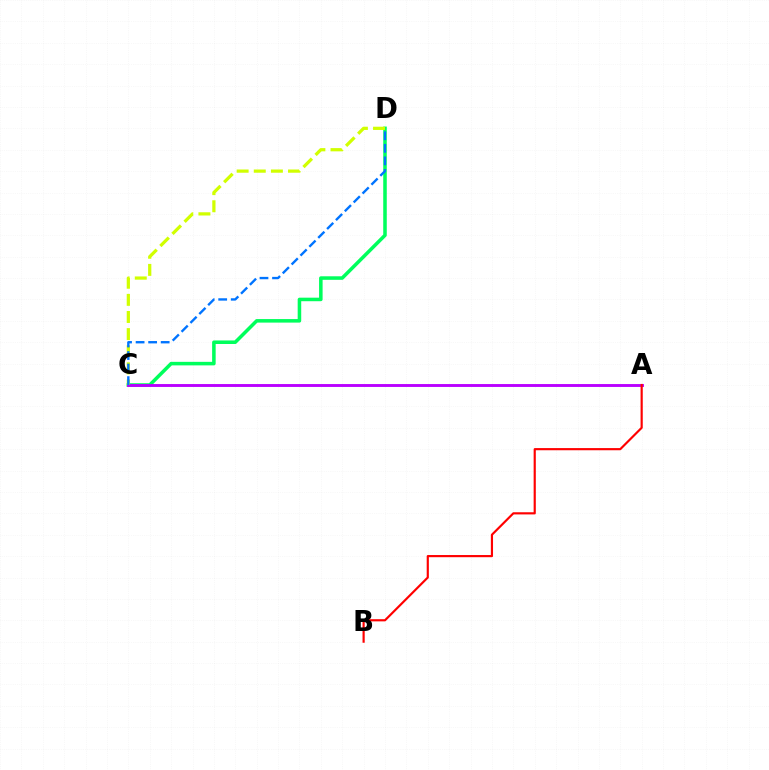{('C', 'D'): [{'color': '#00ff5c', 'line_style': 'solid', 'thickness': 2.55}, {'color': '#d1ff00', 'line_style': 'dashed', 'thickness': 2.33}, {'color': '#0074ff', 'line_style': 'dashed', 'thickness': 1.7}], ('A', 'C'): [{'color': '#b900ff', 'line_style': 'solid', 'thickness': 2.08}], ('A', 'B'): [{'color': '#ff0000', 'line_style': 'solid', 'thickness': 1.56}]}